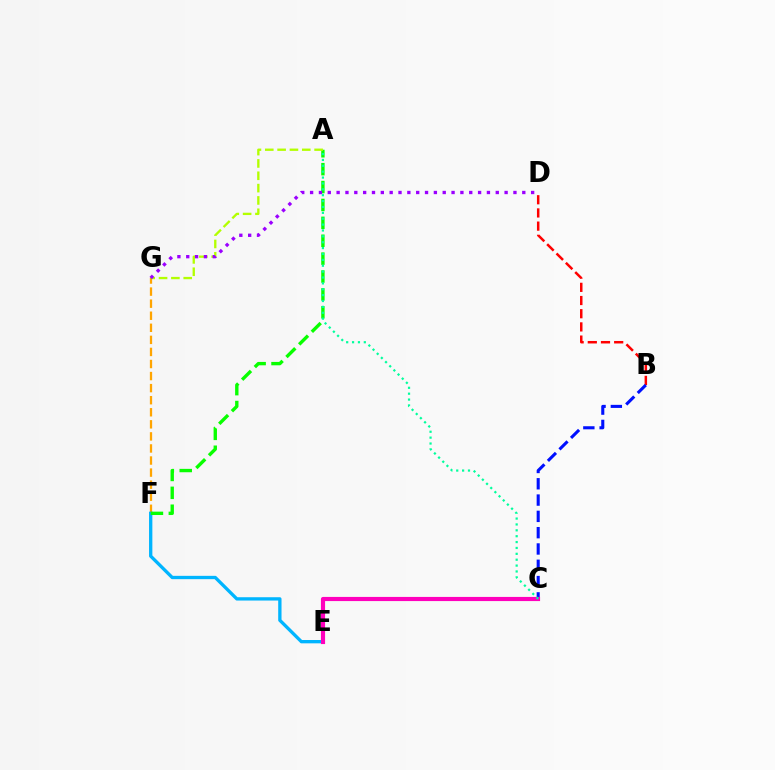{('B', 'D'): [{'color': '#ff0000', 'line_style': 'dashed', 'thickness': 1.79}], ('F', 'G'): [{'color': '#ffa500', 'line_style': 'dashed', 'thickness': 1.64}], ('E', 'F'): [{'color': '#00b5ff', 'line_style': 'solid', 'thickness': 2.39}], ('B', 'C'): [{'color': '#0010ff', 'line_style': 'dashed', 'thickness': 2.21}], ('A', 'F'): [{'color': '#08ff00', 'line_style': 'dashed', 'thickness': 2.43}], ('C', 'E'): [{'color': '#ff00bd', 'line_style': 'solid', 'thickness': 2.98}], ('A', 'G'): [{'color': '#b3ff00', 'line_style': 'dashed', 'thickness': 1.68}], ('D', 'G'): [{'color': '#9b00ff', 'line_style': 'dotted', 'thickness': 2.4}], ('A', 'C'): [{'color': '#00ff9d', 'line_style': 'dotted', 'thickness': 1.6}]}